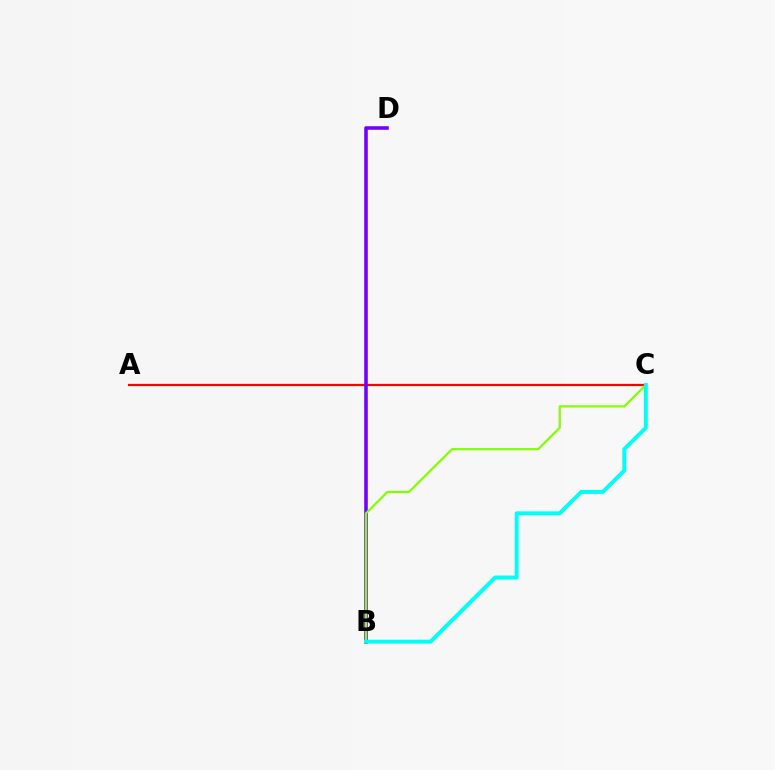{('A', 'C'): [{'color': '#ff0000', 'line_style': 'solid', 'thickness': 1.6}], ('B', 'D'): [{'color': '#7200ff', 'line_style': 'solid', 'thickness': 2.56}], ('B', 'C'): [{'color': '#84ff00', 'line_style': 'solid', 'thickness': 1.6}, {'color': '#00fff6', 'line_style': 'solid', 'thickness': 2.83}]}